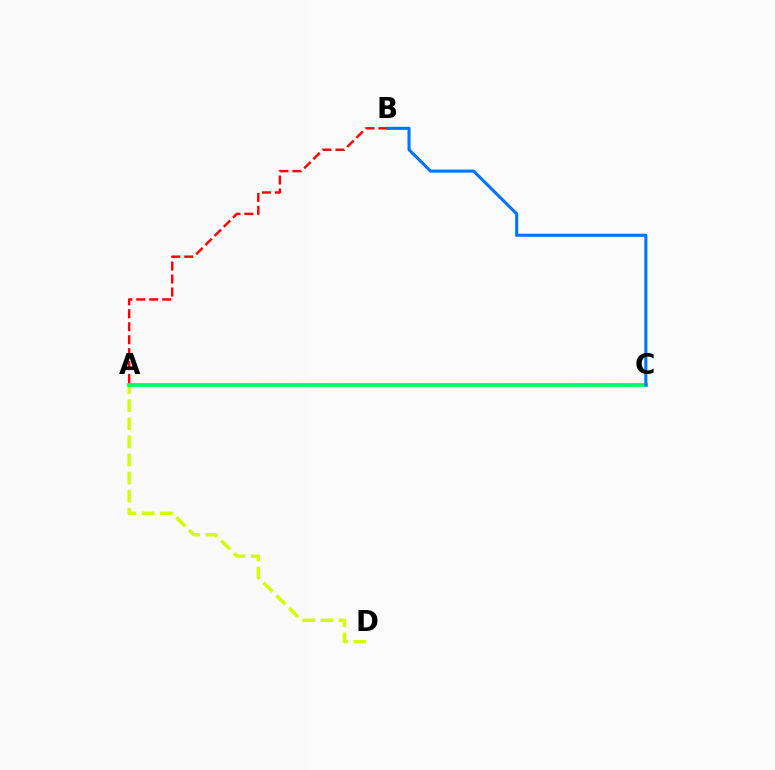{('A', 'C'): [{'color': '#b900ff', 'line_style': 'dotted', 'thickness': 1.74}, {'color': '#00ff5c', 'line_style': 'solid', 'thickness': 2.7}], ('A', 'D'): [{'color': '#d1ff00', 'line_style': 'dashed', 'thickness': 2.46}], ('A', 'B'): [{'color': '#ff0000', 'line_style': 'dashed', 'thickness': 1.76}], ('B', 'C'): [{'color': '#0074ff', 'line_style': 'solid', 'thickness': 2.21}]}